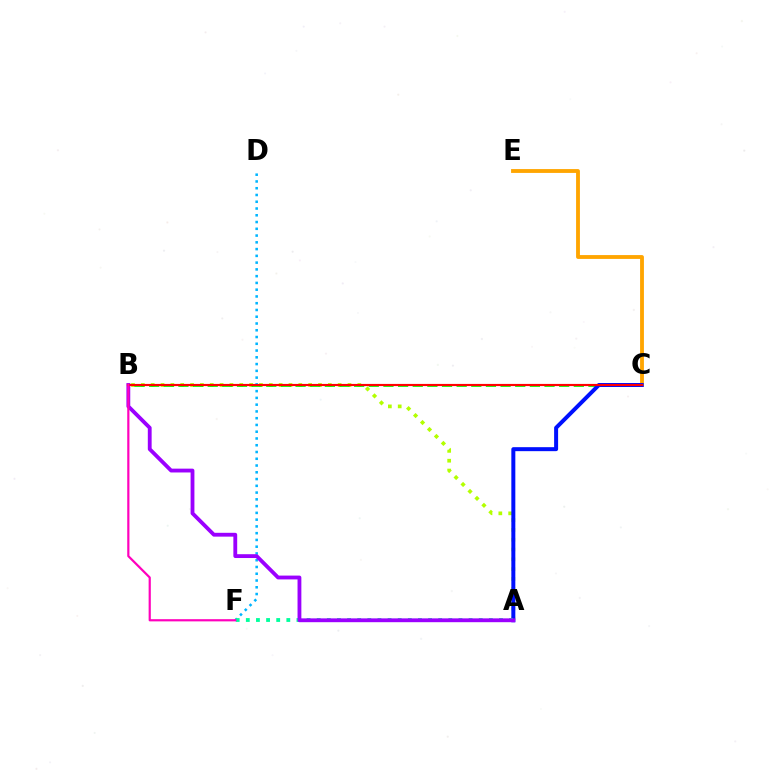{('A', 'B'): [{'color': '#b3ff00', 'line_style': 'dotted', 'thickness': 2.67}, {'color': '#9b00ff', 'line_style': 'solid', 'thickness': 2.75}], ('B', 'C'): [{'color': '#08ff00', 'line_style': 'dashed', 'thickness': 1.99}, {'color': '#ff0000', 'line_style': 'solid', 'thickness': 1.56}], ('C', 'E'): [{'color': '#ffa500', 'line_style': 'solid', 'thickness': 2.77}], ('D', 'F'): [{'color': '#00b5ff', 'line_style': 'dotted', 'thickness': 1.84}], ('A', 'C'): [{'color': '#0010ff', 'line_style': 'solid', 'thickness': 2.87}], ('A', 'F'): [{'color': '#00ff9d', 'line_style': 'dotted', 'thickness': 2.75}], ('B', 'F'): [{'color': '#ff00bd', 'line_style': 'solid', 'thickness': 1.58}]}